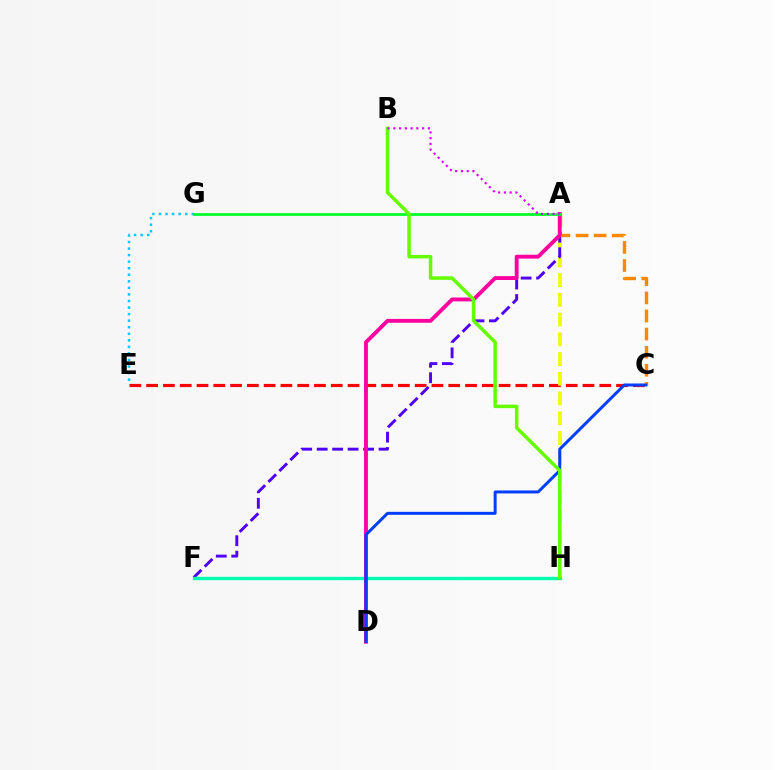{('A', 'C'): [{'color': '#ff8800', 'line_style': 'dashed', 'thickness': 2.46}], ('C', 'E'): [{'color': '#ff0000', 'line_style': 'dashed', 'thickness': 2.28}], ('A', 'H'): [{'color': '#eeff00', 'line_style': 'dashed', 'thickness': 2.68}], ('A', 'F'): [{'color': '#4f00ff', 'line_style': 'dashed', 'thickness': 2.1}], ('F', 'H'): [{'color': '#00ffaf', 'line_style': 'solid', 'thickness': 2.41}], ('A', 'D'): [{'color': '#ff00a0', 'line_style': 'solid', 'thickness': 2.78}], ('C', 'D'): [{'color': '#003fff', 'line_style': 'solid', 'thickness': 2.15}], ('A', 'G'): [{'color': '#00ff27', 'line_style': 'solid', 'thickness': 1.98}], ('E', 'G'): [{'color': '#00c7ff', 'line_style': 'dotted', 'thickness': 1.78}], ('B', 'H'): [{'color': '#66ff00', 'line_style': 'solid', 'thickness': 2.52}], ('A', 'B'): [{'color': '#d600ff', 'line_style': 'dotted', 'thickness': 1.56}]}